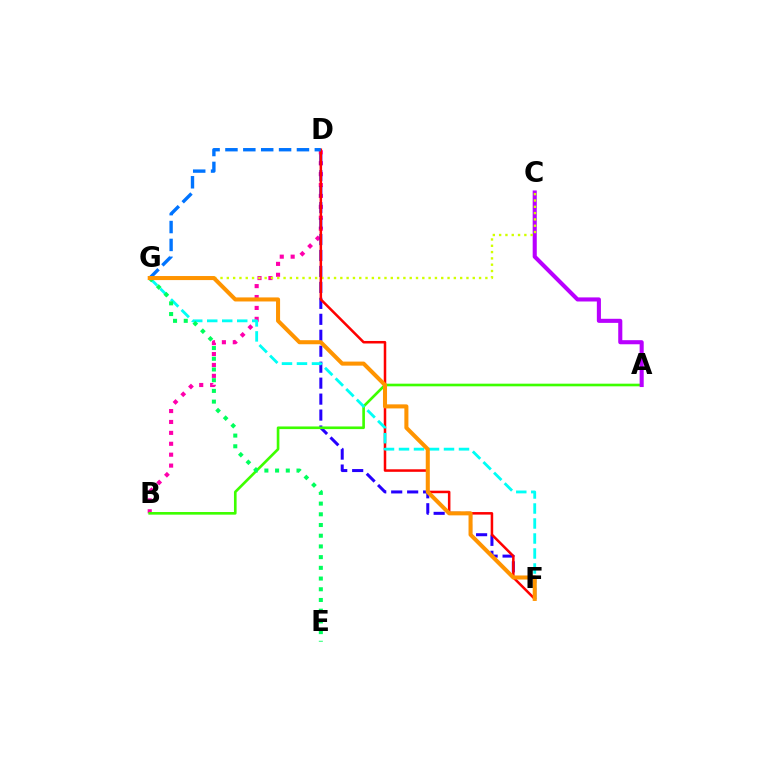{('B', 'D'): [{'color': '#ff00ac', 'line_style': 'dotted', 'thickness': 2.96}], ('D', 'F'): [{'color': '#2500ff', 'line_style': 'dashed', 'thickness': 2.17}, {'color': '#ff0000', 'line_style': 'solid', 'thickness': 1.82}], ('A', 'B'): [{'color': '#3dff00', 'line_style': 'solid', 'thickness': 1.9}], ('A', 'C'): [{'color': '#b900ff', 'line_style': 'solid', 'thickness': 2.94}], ('C', 'G'): [{'color': '#d1ff00', 'line_style': 'dotted', 'thickness': 1.71}], ('F', 'G'): [{'color': '#00fff6', 'line_style': 'dashed', 'thickness': 2.04}, {'color': '#ff9400', 'line_style': 'solid', 'thickness': 2.92}], ('D', 'G'): [{'color': '#0074ff', 'line_style': 'dashed', 'thickness': 2.43}], ('E', 'G'): [{'color': '#00ff5c', 'line_style': 'dotted', 'thickness': 2.91}]}